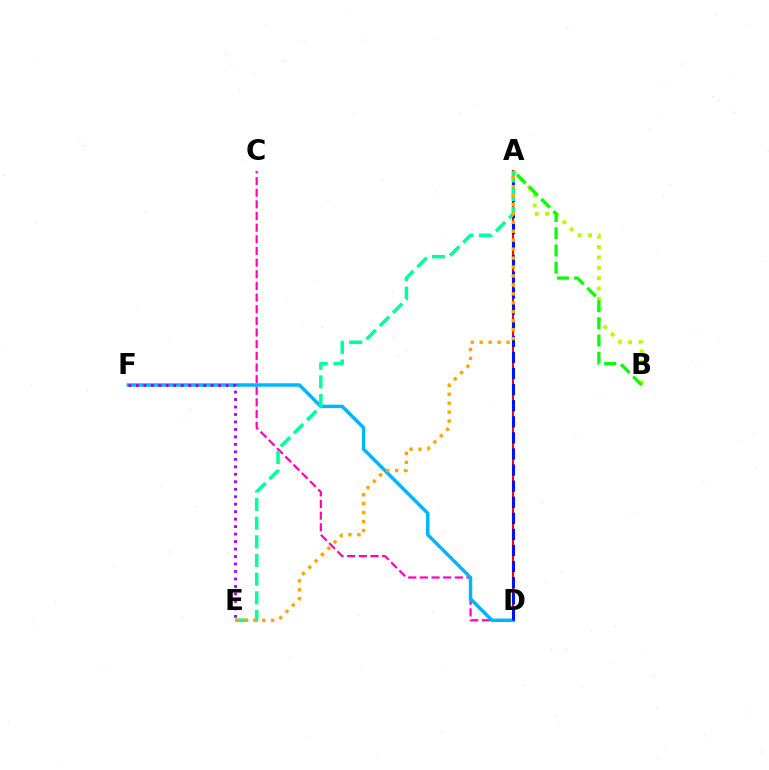{('A', 'D'): [{'color': '#ff0000', 'line_style': 'solid', 'thickness': 1.5}, {'color': '#0010ff', 'line_style': 'dashed', 'thickness': 2.19}], ('C', 'D'): [{'color': '#ff00bd', 'line_style': 'dashed', 'thickness': 1.58}], ('A', 'B'): [{'color': '#b3ff00', 'line_style': 'dotted', 'thickness': 2.81}, {'color': '#08ff00', 'line_style': 'dashed', 'thickness': 2.33}], ('D', 'F'): [{'color': '#00b5ff', 'line_style': 'solid', 'thickness': 2.5}], ('E', 'F'): [{'color': '#9b00ff', 'line_style': 'dotted', 'thickness': 2.03}], ('A', 'E'): [{'color': '#00ff9d', 'line_style': 'dashed', 'thickness': 2.53}, {'color': '#ffa500', 'line_style': 'dotted', 'thickness': 2.43}]}